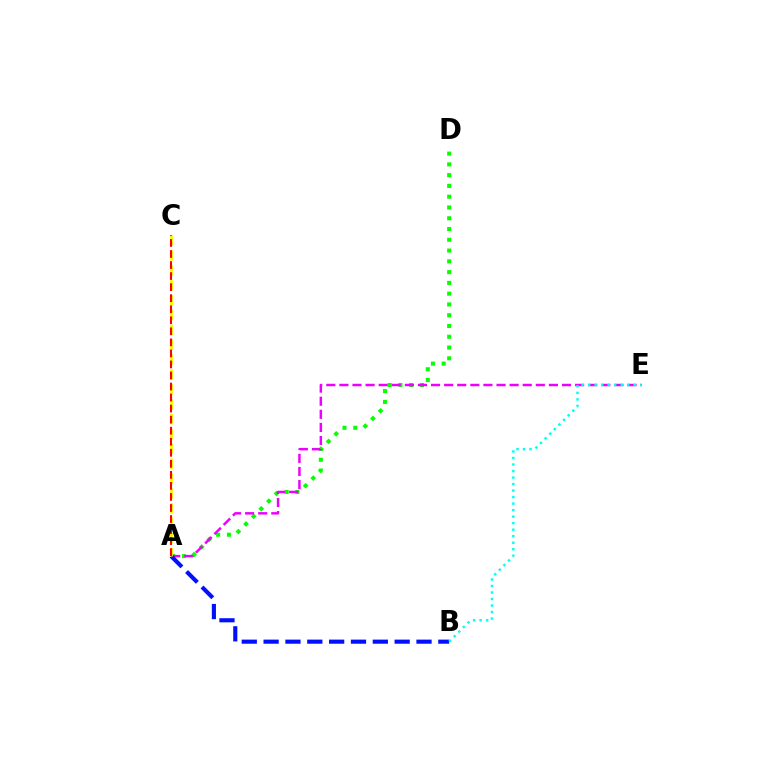{('A', 'D'): [{'color': '#08ff00', 'line_style': 'dotted', 'thickness': 2.93}], ('A', 'E'): [{'color': '#ee00ff', 'line_style': 'dashed', 'thickness': 1.78}], ('A', 'B'): [{'color': '#0010ff', 'line_style': 'dashed', 'thickness': 2.97}], ('B', 'E'): [{'color': '#00fff6', 'line_style': 'dotted', 'thickness': 1.77}], ('A', 'C'): [{'color': '#fcf500', 'line_style': 'dashed', 'thickness': 2.02}, {'color': '#ff0000', 'line_style': 'dashed', 'thickness': 1.5}]}